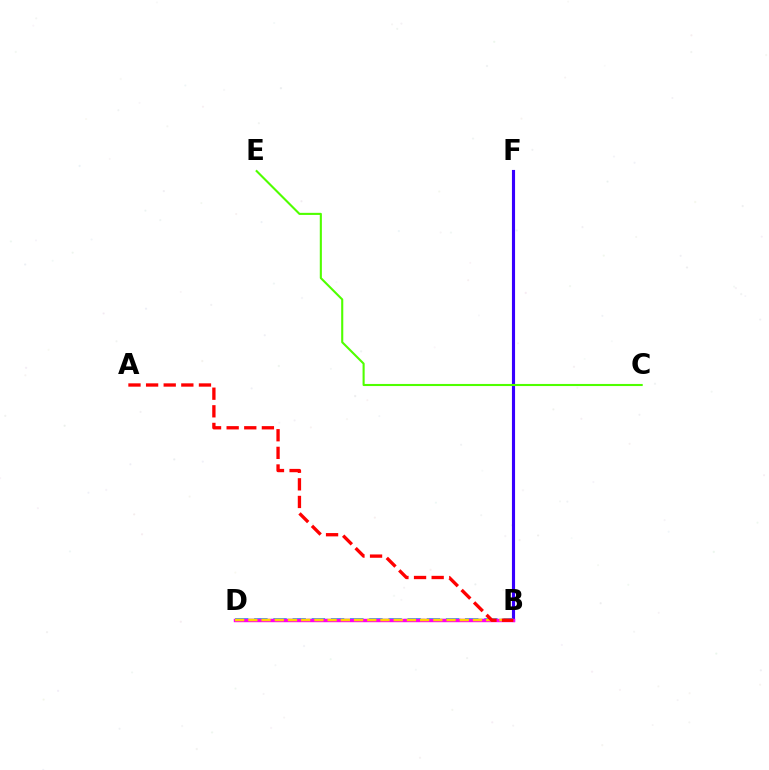{('B', 'F'): [{'color': '#3700ff', 'line_style': 'solid', 'thickness': 2.25}], ('B', 'D'): [{'color': '#009eff', 'line_style': 'dashed', 'thickness': 2.6}, {'color': '#00ff86', 'line_style': 'dashed', 'thickness': 1.64}, {'color': '#ff00ed', 'line_style': 'solid', 'thickness': 2.47}, {'color': '#ffd500', 'line_style': 'dashed', 'thickness': 1.8}], ('A', 'B'): [{'color': '#ff0000', 'line_style': 'dashed', 'thickness': 2.39}], ('C', 'E'): [{'color': '#4fff00', 'line_style': 'solid', 'thickness': 1.51}]}